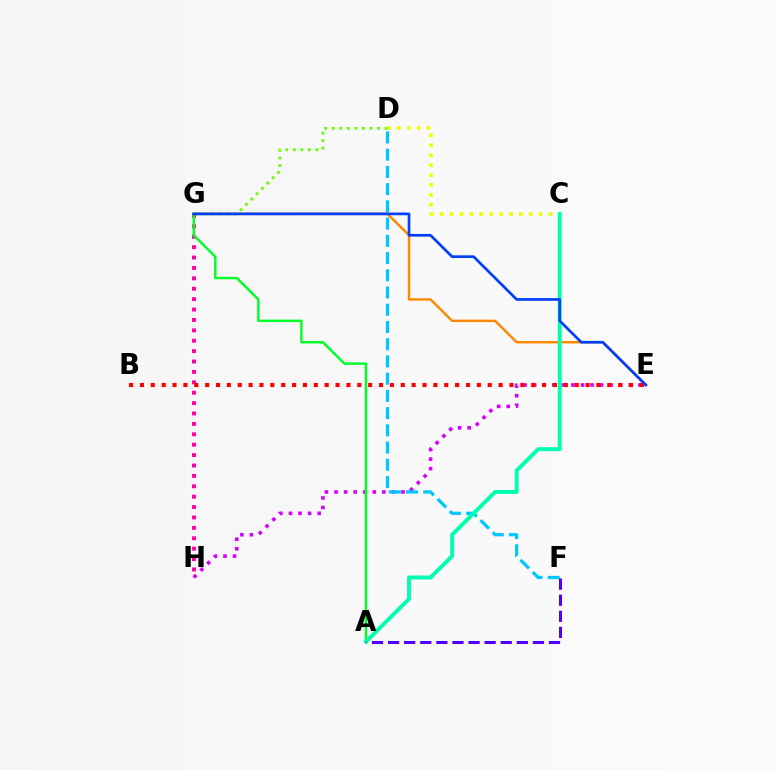{('G', 'H'): [{'color': '#ff00a0', 'line_style': 'dotted', 'thickness': 2.82}], ('E', 'G'): [{'color': '#ff8800', 'line_style': 'solid', 'thickness': 1.75}, {'color': '#003fff', 'line_style': 'solid', 'thickness': 1.94}], ('E', 'H'): [{'color': '#d600ff', 'line_style': 'dotted', 'thickness': 2.6}], ('A', 'G'): [{'color': '#00ff27', 'line_style': 'solid', 'thickness': 1.76}], ('D', 'F'): [{'color': '#00c7ff', 'line_style': 'dashed', 'thickness': 2.34}], ('B', 'E'): [{'color': '#ff0000', 'line_style': 'dotted', 'thickness': 2.95}], ('C', 'D'): [{'color': '#eeff00', 'line_style': 'dotted', 'thickness': 2.69}], ('A', 'C'): [{'color': '#00ffaf', 'line_style': 'solid', 'thickness': 2.84}], ('A', 'F'): [{'color': '#4f00ff', 'line_style': 'dashed', 'thickness': 2.19}], ('D', 'G'): [{'color': '#66ff00', 'line_style': 'dotted', 'thickness': 2.05}]}